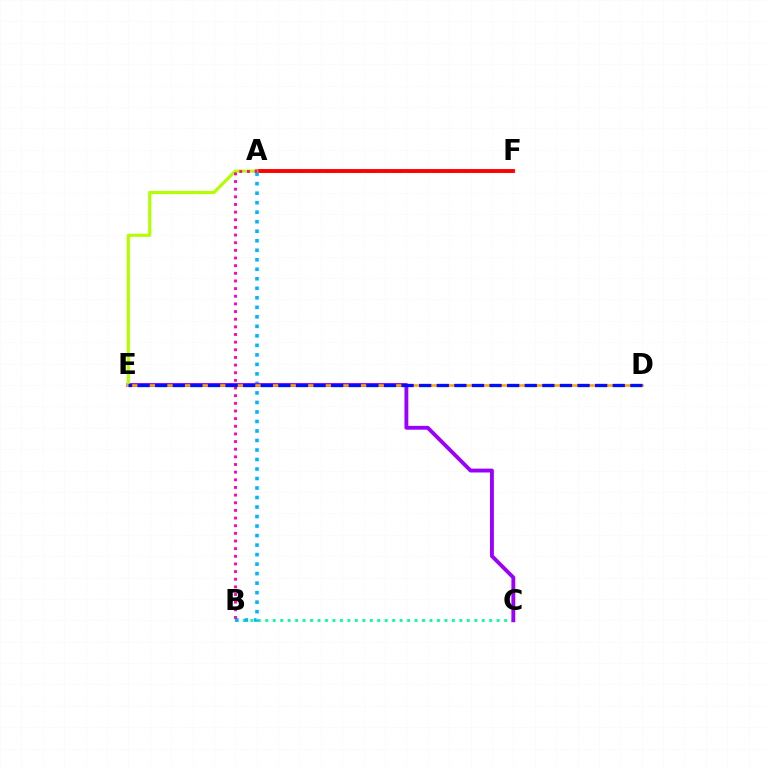{('A', 'F'): [{'color': '#08ff00', 'line_style': 'dashed', 'thickness': 1.84}, {'color': '#ff0000', 'line_style': 'solid', 'thickness': 2.78}], ('B', 'C'): [{'color': '#00ff9d', 'line_style': 'dotted', 'thickness': 2.03}], ('A', 'B'): [{'color': '#00b5ff', 'line_style': 'dotted', 'thickness': 2.58}, {'color': '#ff00bd', 'line_style': 'dotted', 'thickness': 2.08}], ('C', 'E'): [{'color': '#9b00ff', 'line_style': 'solid', 'thickness': 2.77}], ('A', 'E'): [{'color': '#b3ff00', 'line_style': 'solid', 'thickness': 2.28}], ('D', 'E'): [{'color': '#ffa500', 'line_style': 'solid', 'thickness': 1.85}, {'color': '#0010ff', 'line_style': 'dashed', 'thickness': 2.39}]}